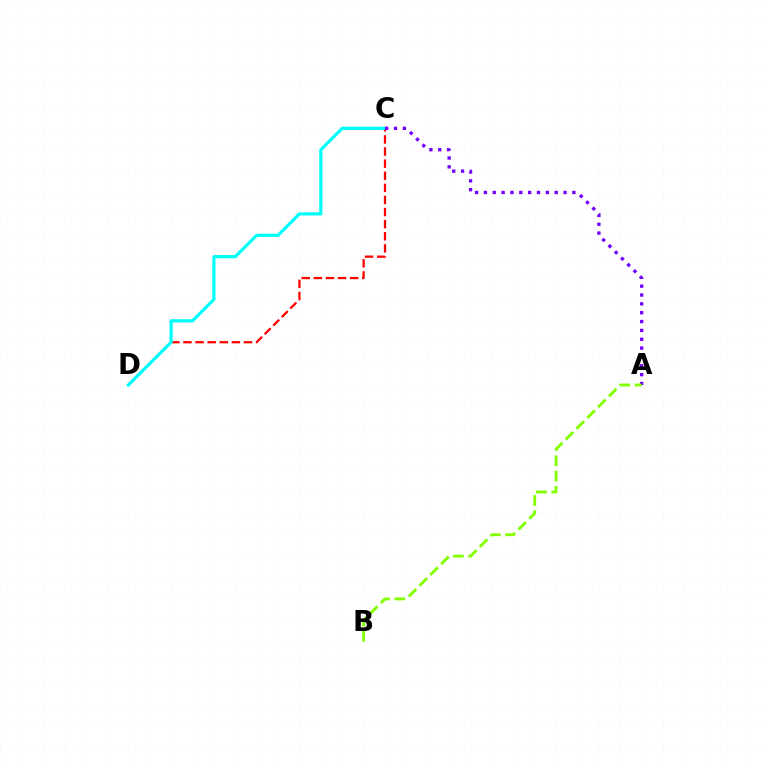{('C', 'D'): [{'color': '#ff0000', 'line_style': 'dashed', 'thickness': 1.64}, {'color': '#00fff6', 'line_style': 'solid', 'thickness': 2.32}], ('A', 'C'): [{'color': '#7200ff', 'line_style': 'dotted', 'thickness': 2.4}], ('A', 'B'): [{'color': '#84ff00', 'line_style': 'dashed', 'thickness': 2.07}]}